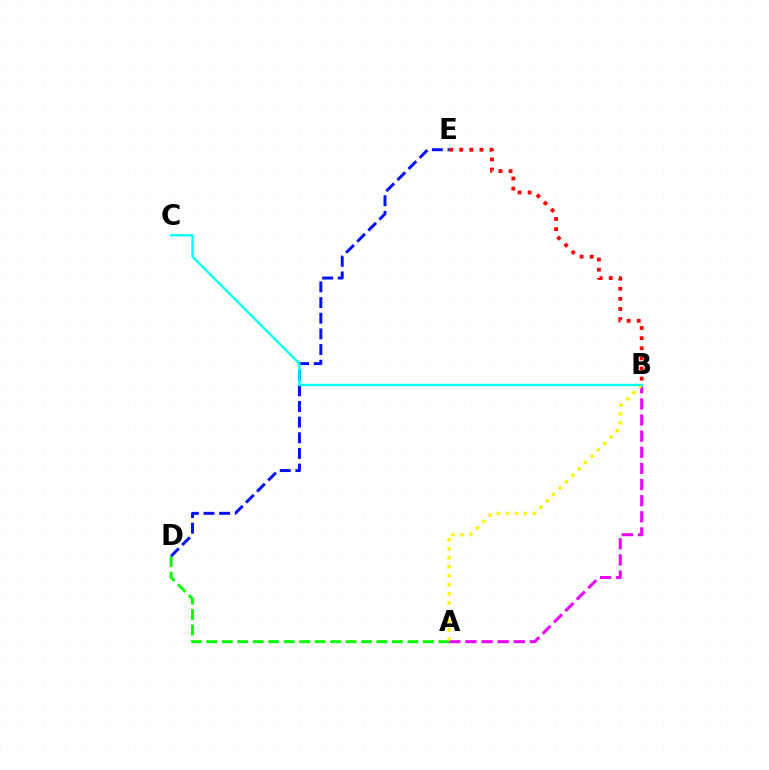{('A', 'D'): [{'color': '#08ff00', 'line_style': 'dashed', 'thickness': 2.1}], ('A', 'B'): [{'color': '#ee00ff', 'line_style': 'dashed', 'thickness': 2.19}, {'color': '#fcf500', 'line_style': 'dotted', 'thickness': 2.45}], ('D', 'E'): [{'color': '#0010ff', 'line_style': 'dashed', 'thickness': 2.13}], ('B', 'C'): [{'color': '#00fff6', 'line_style': 'solid', 'thickness': 1.71}], ('B', 'E'): [{'color': '#ff0000', 'line_style': 'dotted', 'thickness': 2.75}]}